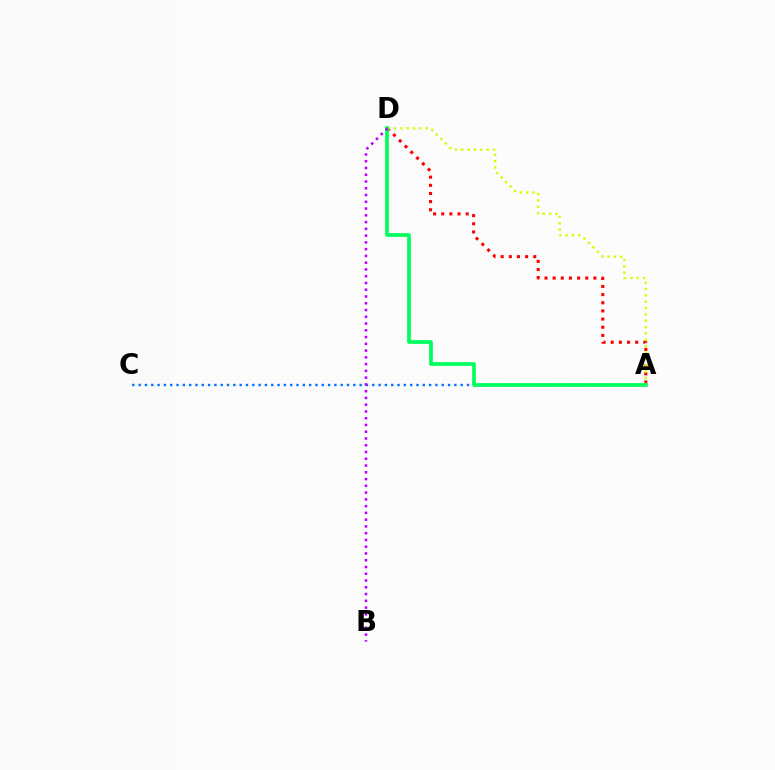{('A', 'C'): [{'color': '#0074ff', 'line_style': 'dotted', 'thickness': 1.72}], ('A', 'D'): [{'color': '#ff0000', 'line_style': 'dotted', 'thickness': 2.21}, {'color': '#d1ff00', 'line_style': 'dotted', 'thickness': 1.72}, {'color': '#00ff5c', 'line_style': 'solid', 'thickness': 2.68}], ('B', 'D'): [{'color': '#b900ff', 'line_style': 'dotted', 'thickness': 1.84}]}